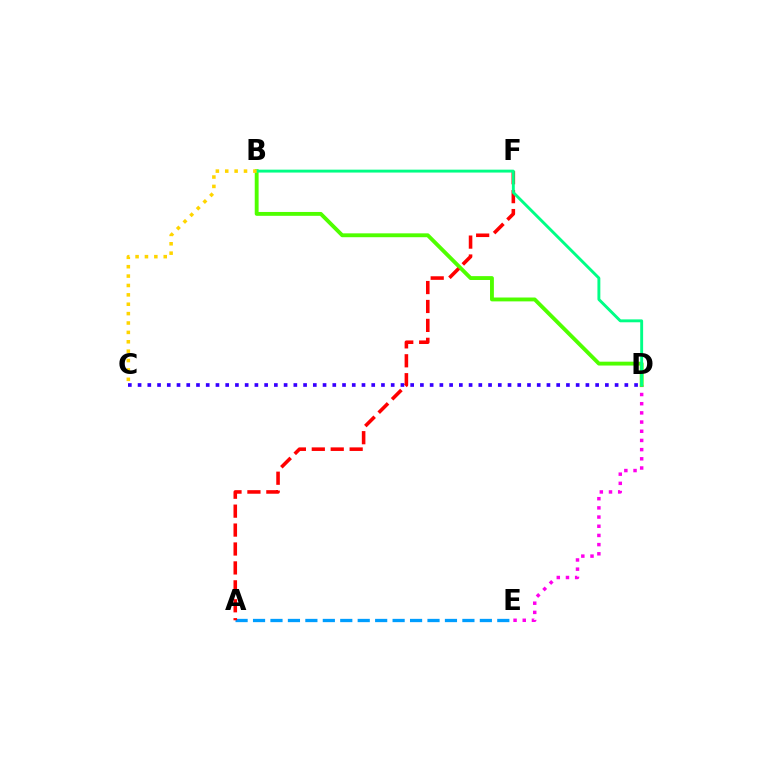{('D', 'E'): [{'color': '#ff00ed', 'line_style': 'dotted', 'thickness': 2.5}], ('A', 'E'): [{'color': '#009eff', 'line_style': 'dashed', 'thickness': 2.37}], ('B', 'D'): [{'color': '#4fff00', 'line_style': 'solid', 'thickness': 2.78}, {'color': '#00ff86', 'line_style': 'solid', 'thickness': 2.09}], ('C', 'D'): [{'color': '#3700ff', 'line_style': 'dotted', 'thickness': 2.65}], ('A', 'F'): [{'color': '#ff0000', 'line_style': 'dashed', 'thickness': 2.57}], ('B', 'C'): [{'color': '#ffd500', 'line_style': 'dotted', 'thickness': 2.55}]}